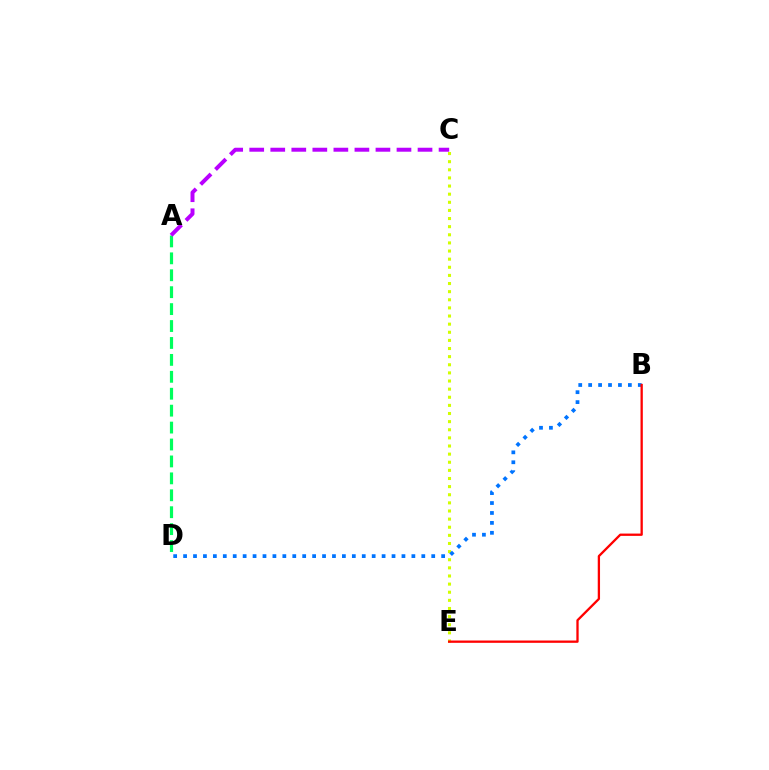{('A', 'D'): [{'color': '#00ff5c', 'line_style': 'dashed', 'thickness': 2.3}], ('C', 'E'): [{'color': '#d1ff00', 'line_style': 'dotted', 'thickness': 2.21}], ('A', 'C'): [{'color': '#b900ff', 'line_style': 'dashed', 'thickness': 2.86}], ('B', 'D'): [{'color': '#0074ff', 'line_style': 'dotted', 'thickness': 2.7}], ('B', 'E'): [{'color': '#ff0000', 'line_style': 'solid', 'thickness': 1.66}]}